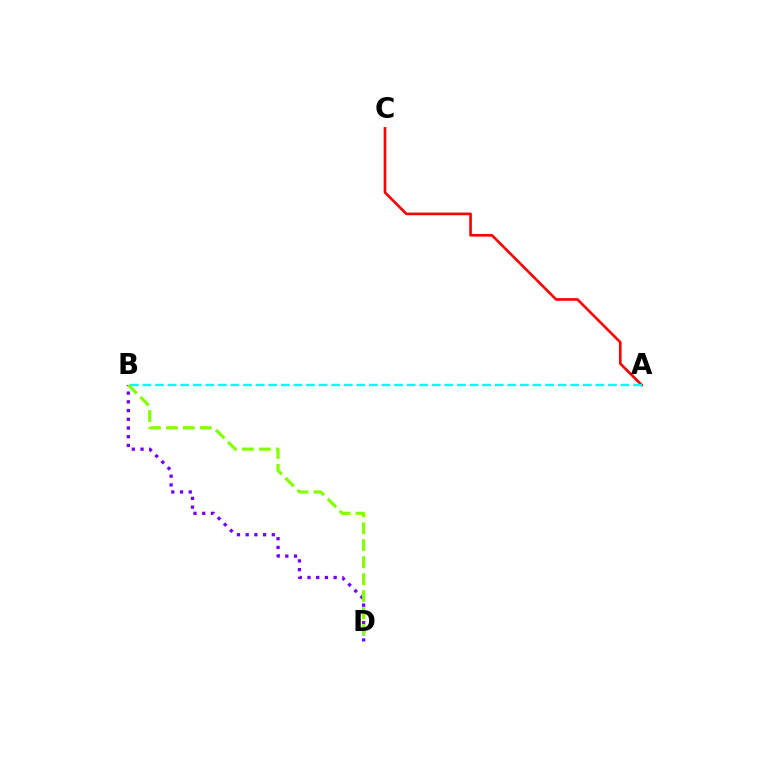{('A', 'C'): [{'color': '#ff0000', 'line_style': 'solid', 'thickness': 1.92}], ('A', 'B'): [{'color': '#00fff6', 'line_style': 'dashed', 'thickness': 1.71}], ('B', 'D'): [{'color': '#7200ff', 'line_style': 'dotted', 'thickness': 2.37}, {'color': '#84ff00', 'line_style': 'dashed', 'thickness': 2.31}]}